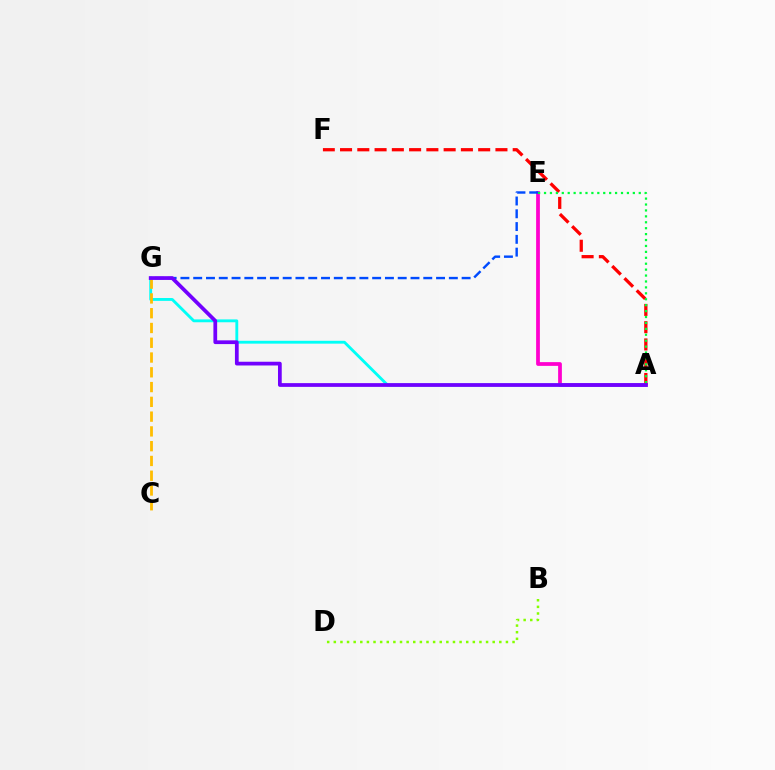{('A', 'E'): [{'color': '#ff00cf', 'line_style': 'solid', 'thickness': 2.7}, {'color': '#00ff39', 'line_style': 'dotted', 'thickness': 1.61}], ('A', 'G'): [{'color': '#00fff6', 'line_style': 'solid', 'thickness': 2.06}, {'color': '#7200ff', 'line_style': 'solid', 'thickness': 2.69}], ('E', 'G'): [{'color': '#004bff', 'line_style': 'dashed', 'thickness': 1.74}], ('A', 'F'): [{'color': '#ff0000', 'line_style': 'dashed', 'thickness': 2.35}], ('B', 'D'): [{'color': '#84ff00', 'line_style': 'dotted', 'thickness': 1.8}], ('C', 'G'): [{'color': '#ffbd00', 'line_style': 'dashed', 'thickness': 2.01}]}